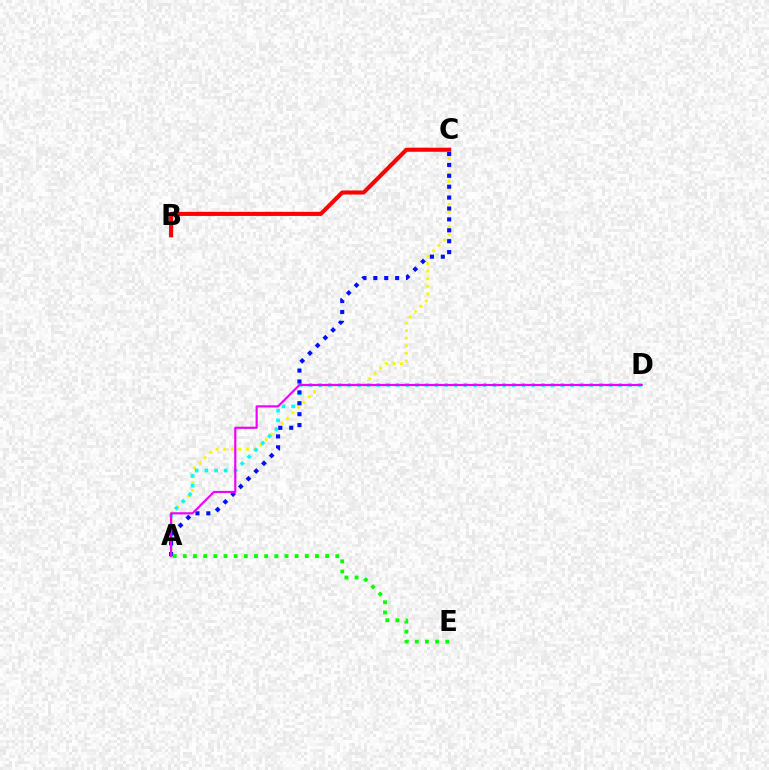{('A', 'C'): [{'color': '#fcf500', 'line_style': 'dotted', 'thickness': 2.06}, {'color': '#0010ff', 'line_style': 'dotted', 'thickness': 2.96}], ('A', 'D'): [{'color': '#00fff6', 'line_style': 'dotted', 'thickness': 2.63}, {'color': '#ee00ff', 'line_style': 'solid', 'thickness': 1.57}], ('A', 'E'): [{'color': '#08ff00', 'line_style': 'dotted', 'thickness': 2.76}], ('B', 'C'): [{'color': '#ff0000', 'line_style': 'solid', 'thickness': 2.94}]}